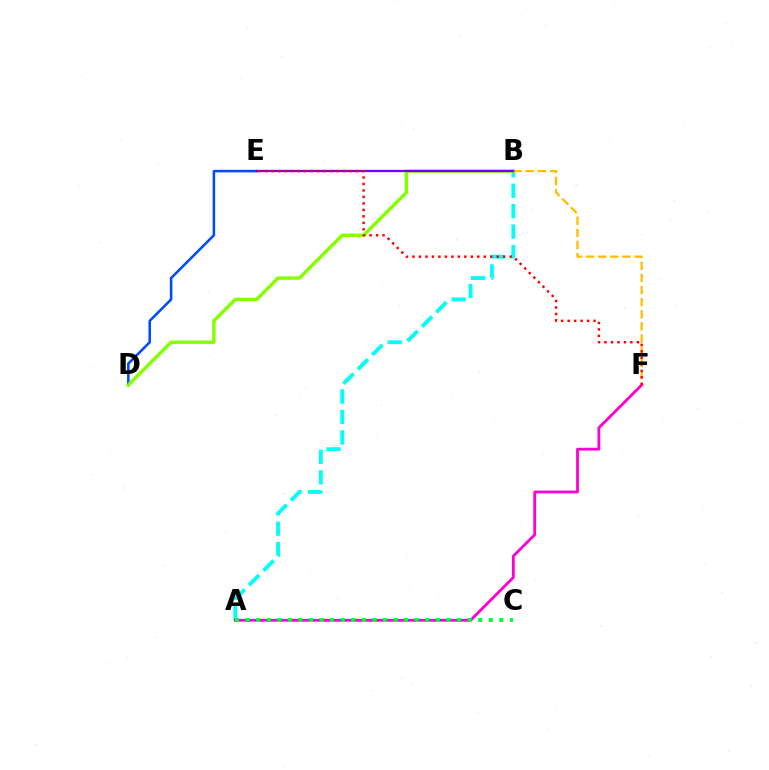{('A', 'B'): [{'color': '#00fff6', 'line_style': 'dashed', 'thickness': 2.77}], ('A', 'F'): [{'color': '#ff00cf', 'line_style': 'solid', 'thickness': 2.03}], ('D', 'E'): [{'color': '#004bff', 'line_style': 'solid', 'thickness': 1.84}], ('A', 'C'): [{'color': '#00ff39', 'line_style': 'dotted', 'thickness': 2.87}], ('B', 'D'): [{'color': '#84ff00', 'line_style': 'solid', 'thickness': 2.45}], ('B', 'F'): [{'color': '#ffbd00', 'line_style': 'dashed', 'thickness': 1.65}], ('B', 'E'): [{'color': '#7200ff', 'line_style': 'solid', 'thickness': 1.64}], ('E', 'F'): [{'color': '#ff0000', 'line_style': 'dotted', 'thickness': 1.76}]}